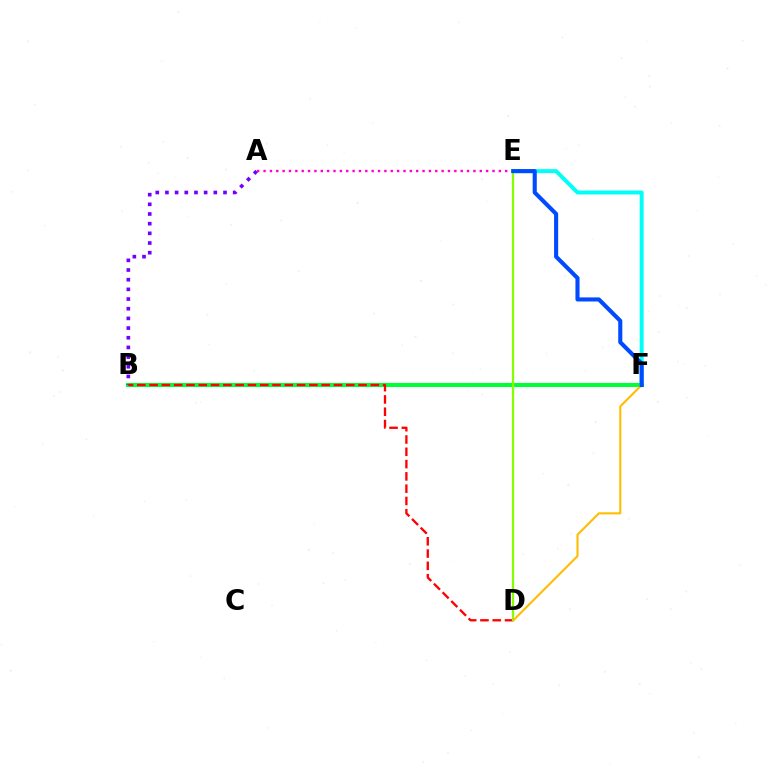{('B', 'F'): [{'color': '#00ff39', 'line_style': 'solid', 'thickness': 2.93}], ('E', 'F'): [{'color': '#00fff6', 'line_style': 'solid', 'thickness': 2.85}, {'color': '#004bff', 'line_style': 'solid', 'thickness': 2.95}], ('A', 'B'): [{'color': '#7200ff', 'line_style': 'dotted', 'thickness': 2.63}], ('A', 'E'): [{'color': '#ff00cf', 'line_style': 'dotted', 'thickness': 1.73}], ('B', 'D'): [{'color': '#ff0000', 'line_style': 'dashed', 'thickness': 1.67}], ('D', 'E'): [{'color': '#84ff00', 'line_style': 'solid', 'thickness': 1.62}], ('D', 'F'): [{'color': '#ffbd00', 'line_style': 'solid', 'thickness': 1.51}]}